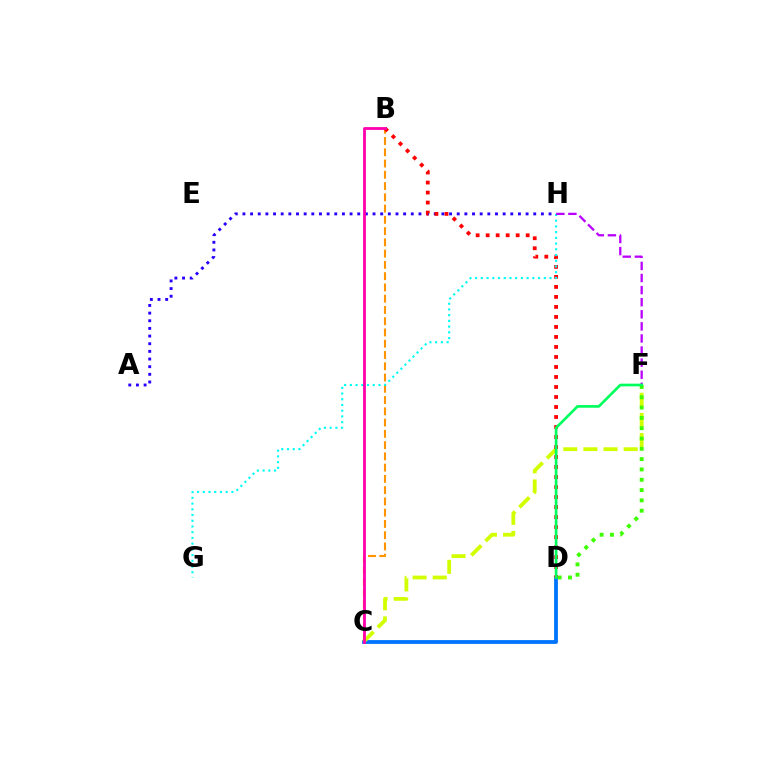{('B', 'C'): [{'color': '#ff9400', 'line_style': 'dashed', 'thickness': 1.53}, {'color': '#ff00ac', 'line_style': 'solid', 'thickness': 2.01}], ('C', 'D'): [{'color': '#0074ff', 'line_style': 'solid', 'thickness': 2.73}], ('C', 'F'): [{'color': '#d1ff00', 'line_style': 'dashed', 'thickness': 2.73}], ('A', 'H'): [{'color': '#2500ff', 'line_style': 'dotted', 'thickness': 2.08}], ('B', 'D'): [{'color': '#ff0000', 'line_style': 'dotted', 'thickness': 2.72}], ('G', 'H'): [{'color': '#00fff6', 'line_style': 'dotted', 'thickness': 1.56}], ('D', 'F'): [{'color': '#3dff00', 'line_style': 'dotted', 'thickness': 2.8}, {'color': '#00ff5c', 'line_style': 'solid', 'thickness': 1.93}], ('F', 'H'): [{'color': '#b900ff', 'line_style': 'dashed', 'thickness': 1.64}]}